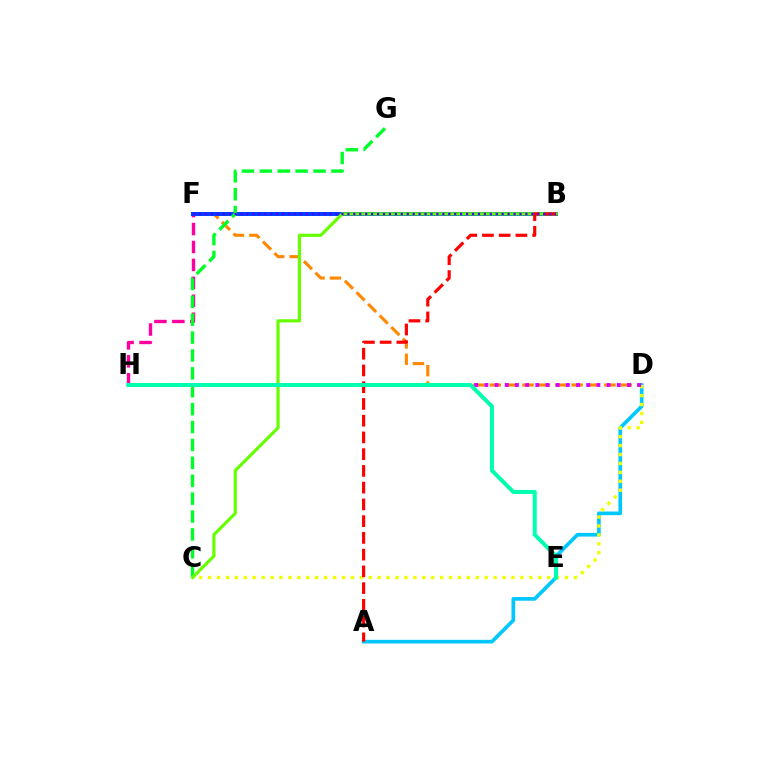{('D', 'F'): [{'color': '#ff8800', 'line_style': 'dashed', 'thickness': 2.22}], ('F', 'H'): [{'color': '#ff00a0', 'line_style': 'dashed', 'thickness': 2.44}], ('B', 'F'): [{'color': '#003fff', 'line_style': 'solid', 'thickness': 2.88}, {'color': '#4f00ff', 'line_style': 'dotted', 'thickness': 1.61}], ('C', 'G'): [{'color': '#00ff27', 'line_style': 'dashed', 'thickness': 2.43}], ('A', 'D'): [{'color': '#00c7ff', 'line_style': 'solid', 'thickness': 2.65}], ('C', 'D'): [{'color': '#eeff00', 'line_style': 'dotted', 'thickness': 2.42}], ('B', 'C'): [{'color': '#66ff00', 'line_style': 'solid', 'thickness': 2.27}], ('A', 'B'): [{'color': '#ff0000', 'line_style': 'dashed', 'thickness': 2.27}], ('D', 'H'): [{'color': '#d600ff', 'line_style': 'dotted', 'thickness': 2.77}], ('E', 'H'): [{'color': '#00ffaf', 'line_style': 'solid', 'thickness': 2.89}]}